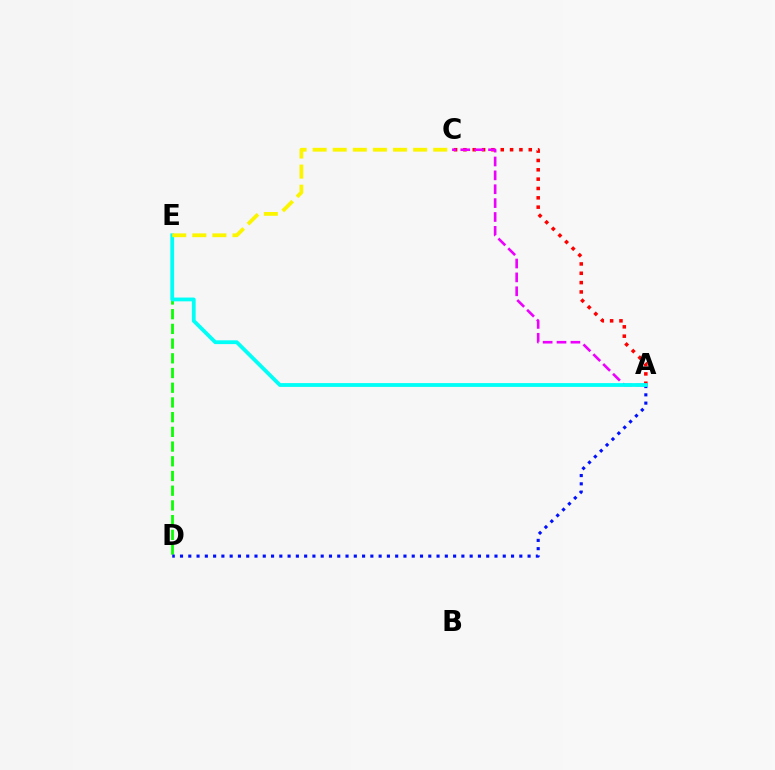{('A', 'C'): [{'color': '#ff0000', 'line_style': 'dotted', 'thickness': 2.54}, {'color': '#ee00ff', 'line_style': 'dashed', 'thickness': 1.88}], ('D', 'E'): [{'color': '#08ff00', 'line_style': 'dashed', 'thickness': 2.0}], ('A', 'D'): [{'color': '#0010ff', 'line_style': 'dotted', 'thickness': 2.25}], ('A', 'E'): [{'color': '#00fff6', 'line_style': 'solid', 'thickness': 2.74}], ('C', 'E'): [{'color': '#fcf500', 'line_style': 'dashed', 'thickness': 2.73}]}